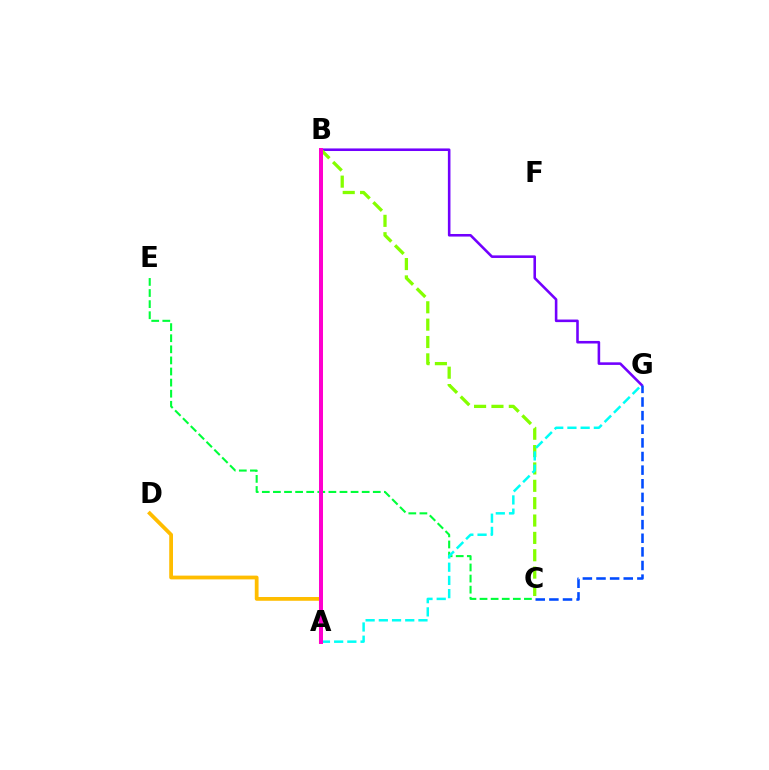{('C', 'E'): [{'color': '#00ff39', 'line_style': 'dashed', 'thickness': 1.51}], ('B', 'G'): [{'color': '#7200ff', 'line_style': 'solid', 'thickness': 1.86}], ('C', 'G'): [{'color': '#004bff', 'line_style': 'dashed', 'thickness': 1.85}], ('A', 'D'): [{'color': '#ffbd00', 'line_style': 'solid', 'thickness': 2.72}], ('A', 'B'): [{'color': '#ff0000', 'line_style': 'dashed', 'thickness': 2.83}, {'color': '#ff00cf', 'line_style': 'solid', 'thickness': 2.87}], ('B', 'C'): [{'color': '#84ff00', 'line_style': 'dashed', 'thickness': 2.36}], ('A', 'G'): [{'color': '#00fff6', 'line_style': 'dashed', 'thickness': 1.79}]}